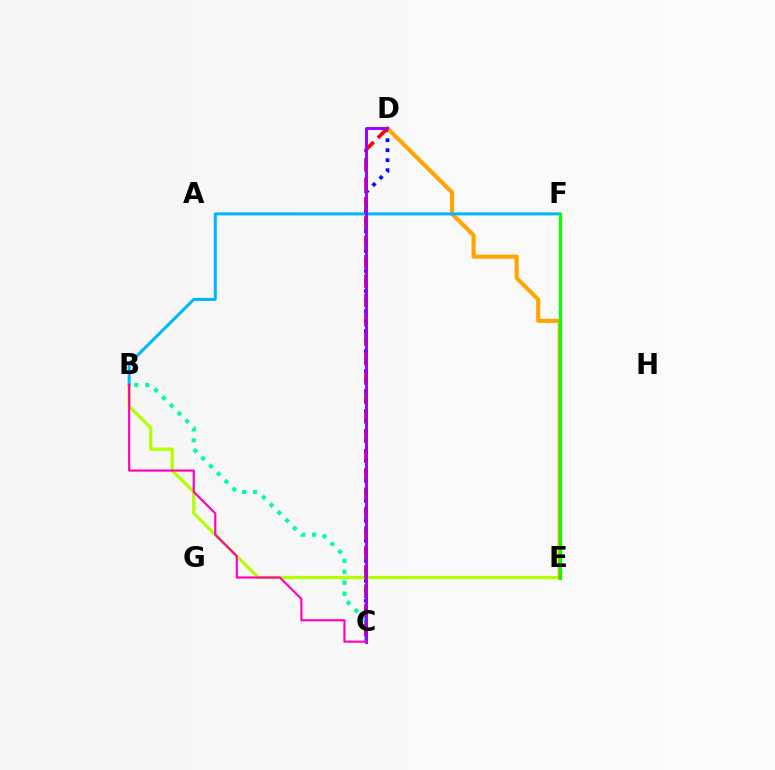{('C', 'D'): [{'color': '#0010ff', 'line_style': 'dotted', 'thickness': 2.71}, {'color': '#ff0000', 'line_style': 'dashed', 'thickness': 2.63}, {'color': '#9b00ff', 'line_style': 'solid', 'thickness': 2.1}], ('B', 'E'): [{'color': '#b3ff00', 'line_style': 'solid', 'thickness': 2.33}], ('D', 'E'): [{'color': '#ffa500', 'line_style': 'solid', 'thickness': 2.97}], ('B', 'F'): [{'color': '#00b5ff', 'line_style': 'solid', 'thickness': 2.16}], ('B', 'C'): [{'color': '#00ff9d', 'line_style': 'dotted', 'thickness': 2.98}, {'color': '#ff00bd', 'line_style': 'solid', 'thickness': 1.55}], ('E', 'F'): [{'color': '#08ff00', 'line_style': 'solid', 'thickness': 2.37}]}